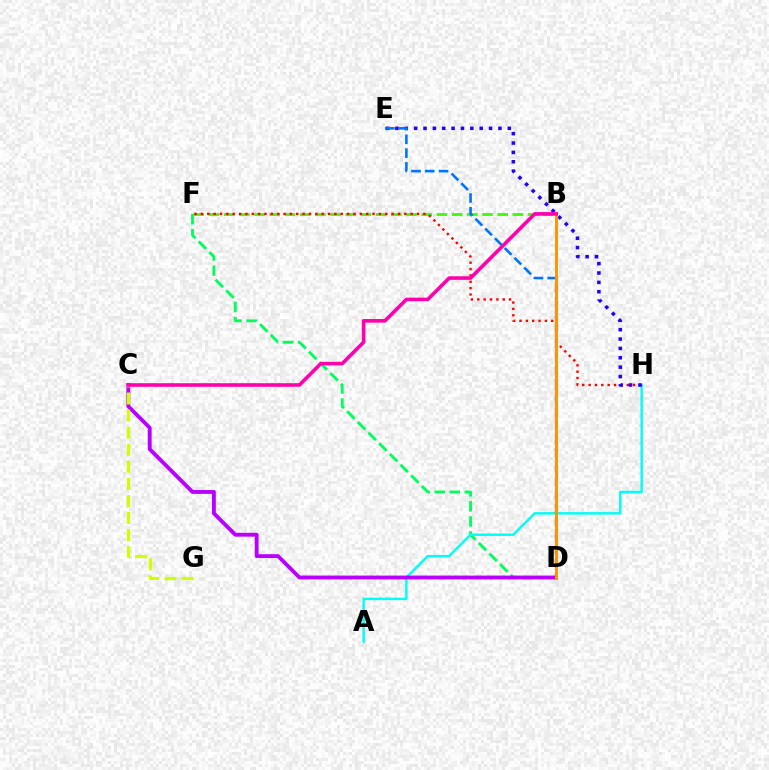{('D', 'F'): [{'color': '#00ff5c', 'line_style': 'dashed', 'thickness': 2.05}], ('A', 'H'): [{'color': '#00fff6', 'line_style': 'solid', 'thickness': 1.76}], ('B', 'F'): [{'color': '#3dff00', 'line_style': 'dashed', 'thickness': 2.06}], ('F', 'H'): [{'color': '#ff0000', 'line_style': 'dotted', 'thickness': 1.73}], ('E', 'H'): [{'color': '#2500ff', 'line_style': 'dotted', 'thickness': 2.54}], ('C', 'D'): [{'color': '#b900ff', 'line_style': 'solid', 'thickness': 2.77}], ('D', 'E'): [{'color': '#0074ff', 'line_style': 'dashed', 'thickness': 1.87}], ('B', 'D'): [{'color': '#ff9400', 'line_style': 'solid', 'thickness': 2.13}], ('C', 'G'): [{'color': '#d1ff00', 'line_style': 'dashed', 'thickness': 2.32}], ('B', 'C'): [{'color': '#ff00ac', 'line_style': 'solid', 'thickness': 2.59}]}